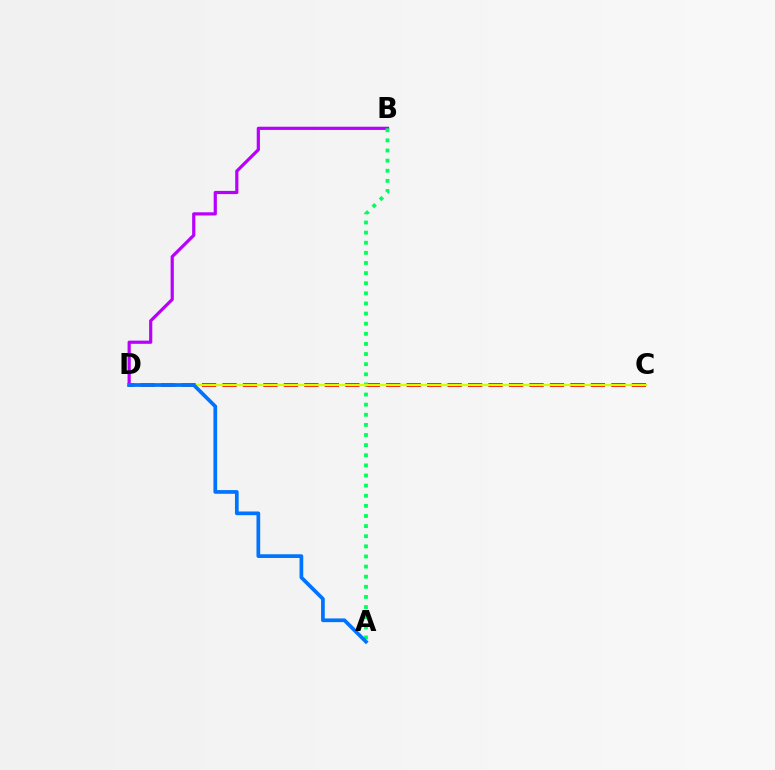{('C', 'D'): [{'color': '#ff0000', 'line_style': 'dashed', 'thickness': 2.78}, {'color': '#d1ff00', 'line_style': 'solid', 'thickness': 1.64}], ('B', 'D'): [{'color': '#b900ff', 'line_style': 'solid', 'thickness': 2.3}], ('A', 'B'): [{'color': '#00ff5c', 'line_style': 'dotted', 'thickness': 2.75}], ('A', 'D'): [{'color': '#0074ff', 'line_style': 'solid', 'thickness': 2.67}]}